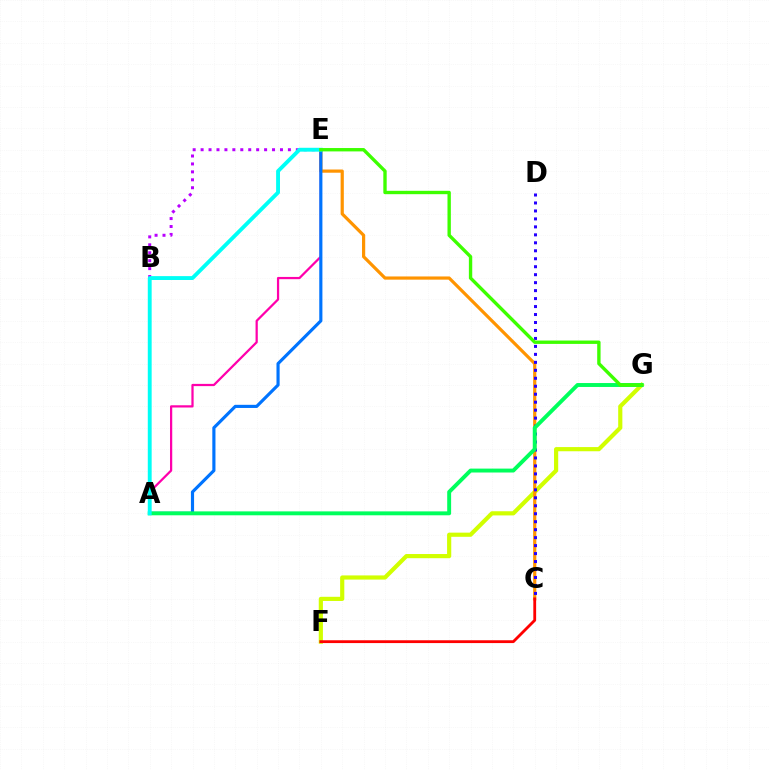{('B', 'E'): [{'color': '#b900ff', 'line_style': 'dotted', 'thickness': 2.16}], ('F', 'G'): [{'color': '#d1ff00', 'line_style': 'solid', 'thickness': 3.0}], ('C', 'E'): [{'color': '#ff9400', 'line_style': 'solid', 'thickness': 2.3}], ('C', 'D'): [{'color': '#2500ff', 'line_style': 'dotted', 'thickness': 2.17}], ('A', 'E'): [{'color': '#ff00ac', 'line_style': 'solid', 'thickness': 1.61}, {'color': '#0074ff', 'line_style': 'solid', 'thickness': 2.27}, {'color': '#00fff6', 'line_style': 'solid', 'thickness': 2.79}], ('A', 'G'): [{'color': '#00ff5c', 'line_style': 'solid', 'thickness': 2.82}], ('E', 'G'): [{'color': '#3dff00', 'line_style': 'solid', 'thickness': 2.43}], ('C', 'F'): [{'color': '#ff0000', 'line_style': 'solid', 'thickness': 2.03}]}